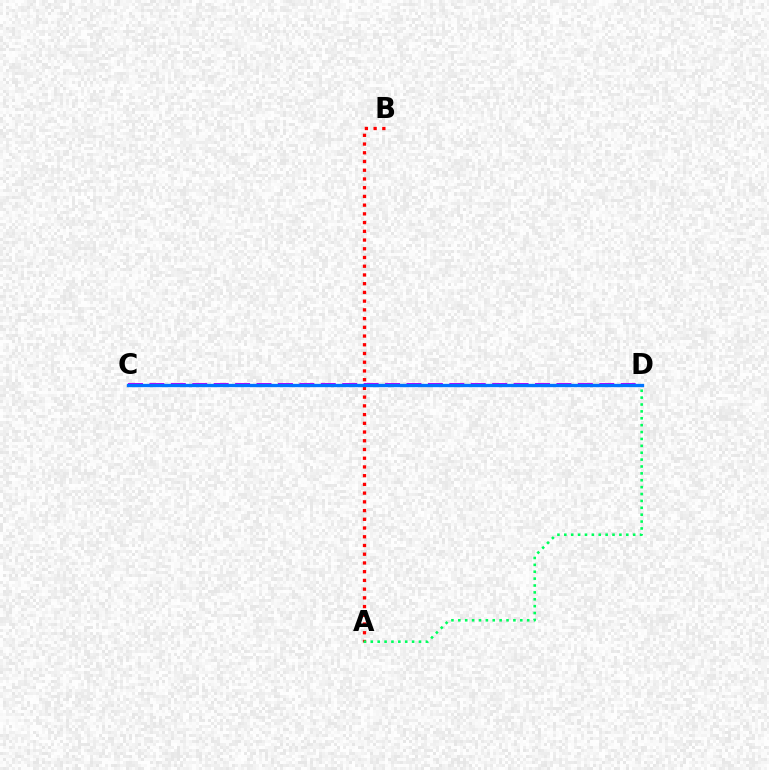{('C', 'D'): [{'color': '#b900ff', 'line_style': 'dashed', 'thickness': 2.91}, {'color': '#d1ff00', 'line_style': 'dotted', 'thickness': 1.86}, {'color': '#0074ff', 'line_style': 'solid', 'thickness': 2.39}], ('A', 'B'): [{'color': '#ff0000', 'line_style': 'dotted', 'thickness': 2.37}], ('A', 'D'): [{'color': '#00ff5c', 'line_style': 'dotted', 'thickness': 1.87}]}